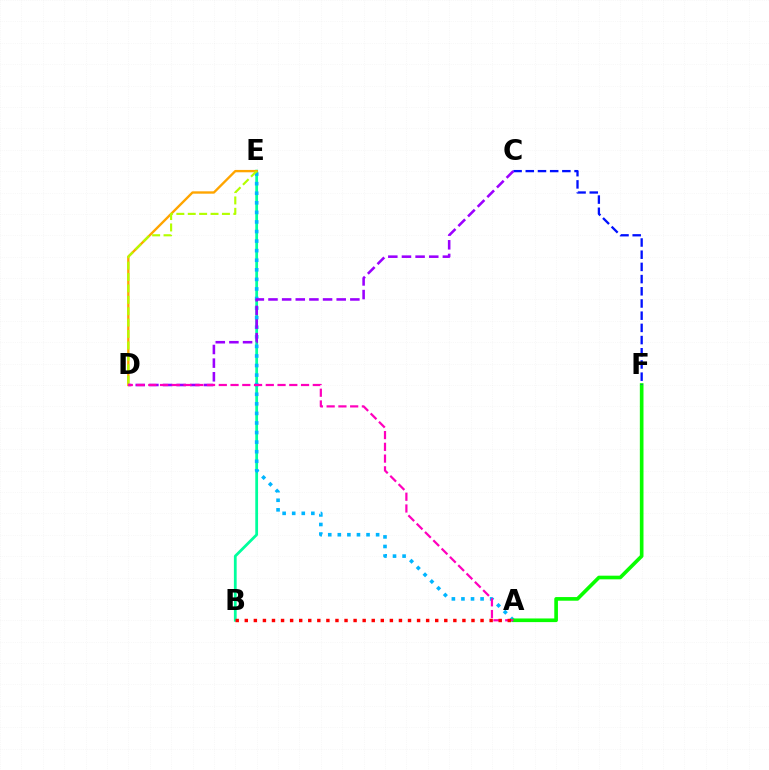{('B', 'E'): [{'color': '#00ff9d', 'line_style': 'solid', 'thickness': 2.0}], ('A', 'E'): [{'color': '#00b5ff', 'line_style': 'dotted', 'thickness': 2.6}], ('A', 'F'): [{'color': '#08ff00', 'line_style': 'solid', 'thickness': 2.63}], ('D', 'E'): [{'color': '#ffa500', 'line_style': 'solid', 'thickness': 1.7}, {'color': '#b3ff00', 'line_style': 'dashed', 'thickness': 1.55}], ('C', 'F'): [{'color': '#0010ff', 'line_style': 'dashed', 'thickness': 1.66}], ('C', 'D'): [{'color': '#9b00ff', 'line_style': 'dashed', 'thickness': 1.85}], ('A', 'D'): [{'color': '#ff00bd', 'line_style': 'dashed', 'thickness': 1.6}], ('A', 'B'): [{'color': '#ff0000', 'line_style': 'dotted', 'thickness': 2.46}]}